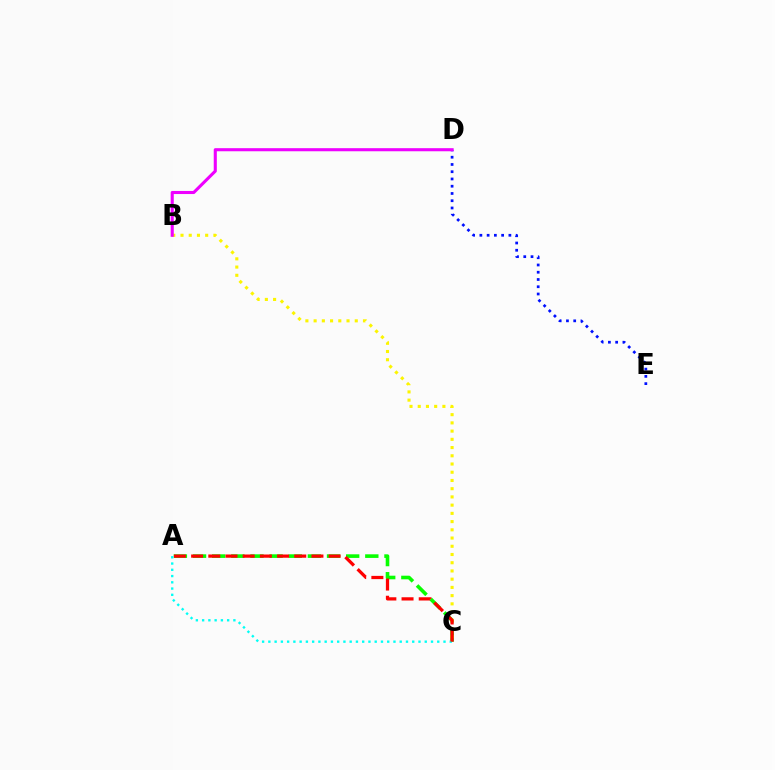{('D', 'E'): [{'color': '#0010ff', 'line_style': 'dotted', 'thickness': 1.97}], ('A', 'C'): [{'color': '#08ff00', 'line_style': 'dashed', 'thickness': 2.6}, {'color': '#00fff6', 'line_style': 'dotted', 'thickness': 1.7}, {'color': '#ff0000', 'line_style': 'dashed', 'thickness': 2.33}], ('B', 'C'): [{'color': '#fcf500', 'line_style': 'dotted', 'thickness': 2.23}], ('B', 'D'): [{'color': '#ee00ff', 'line_style': 'solid', 'thickness': 2.22}]}